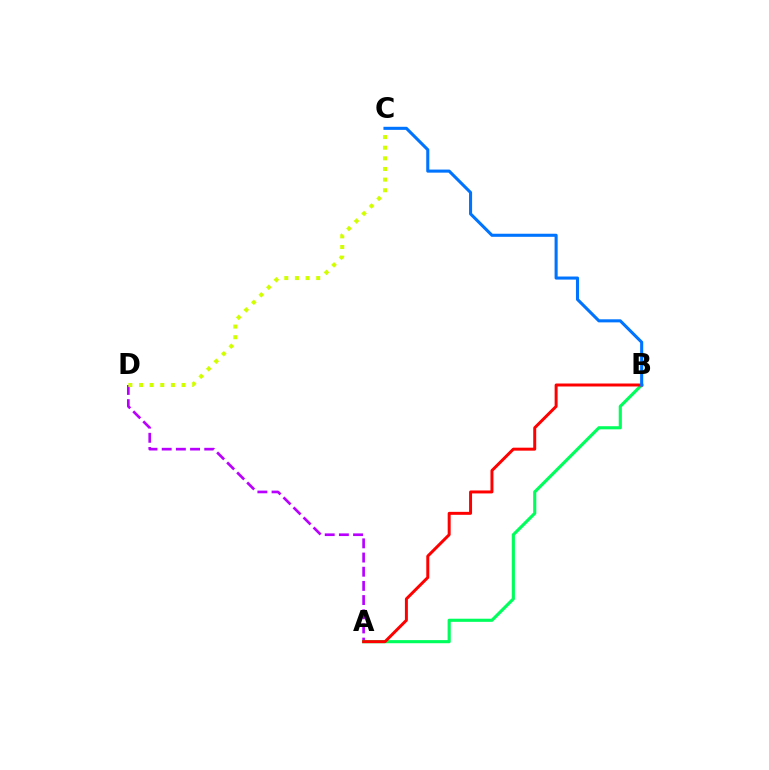{('A', 'D'): [{'color': '#b900ff', 'line_style': 'dashed', 'thickness': 1.93}], ('C', 'D'): [{'color': '#d1ff00', 'line_style': 'dotted', 'thickness': 2.89}], ('A', 'B'): [{'color': '#00ff5c', 'line_style': 'solid', 'thickness': 2.25}, {'color': '#ff0000', 'line_style': 'solid', 'thickness': 2.14}], ('B', 'C'): [{'color': '#0074ff', 'line_style': 'solid', 'thickness': 2.21}]}